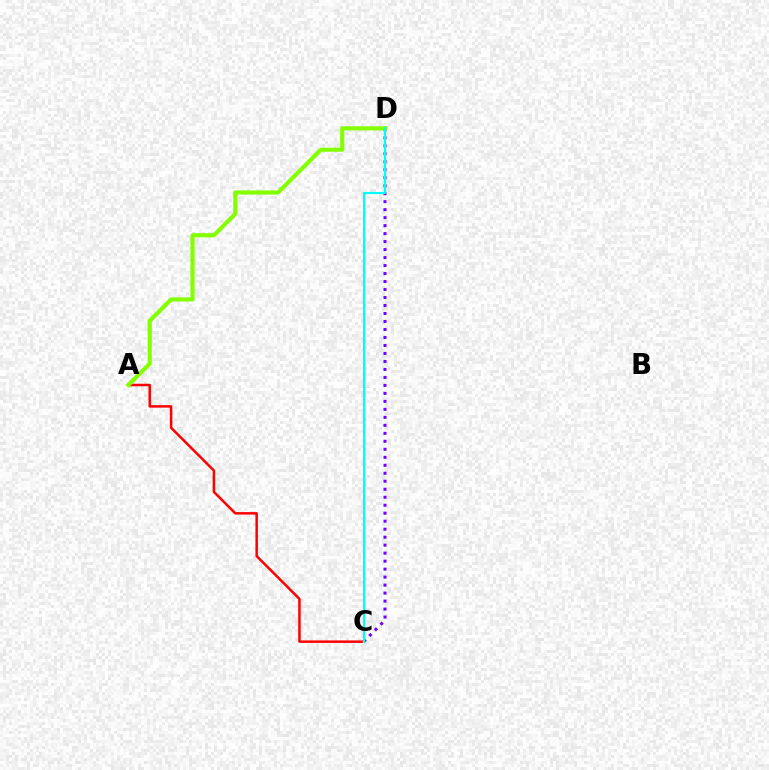{('C', 'D'): [{'color': '#7200ff', 'line_style': 'dotted', 'thickness': 2.17}, {'color': '#00fff6', 'line_style': 'solid', 'thickness': 1.56}], ('A', 'C'): [{'color': '#ff0000', 'line_style': 'solid', 'thickness': 1.79}], ('A', 'D'): [{'color': '#84ff00', 'line_style': 'solid', 'thickness': 2.97}]}